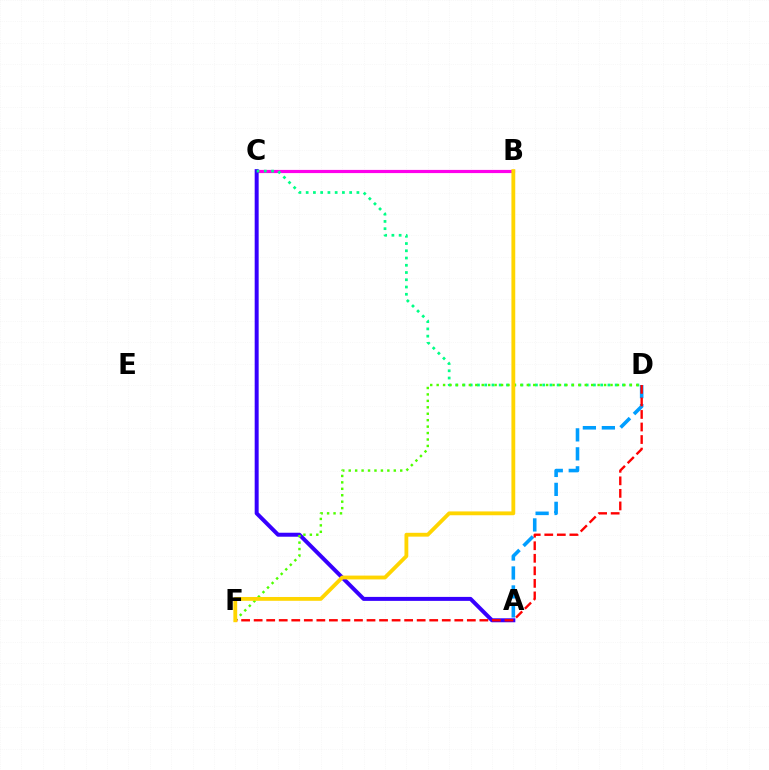{('A', 'D'): [{'color': '#009eff', 'line_style': 'dashed', 'thickness': 2.58}], ('B', 'C'): [{'color': '#ff00ed', 'line_style': 'solid', 'thickness': 2.29}], ('A', 'C'): [{'color': '#3700ff', 'line_style': 'solid', 'thickness': 2.86}], ('C', 'D'): [{'color': '#00ff86', 'line_style': 'dotted', 'thickness': 1.97}], ('D', 'F'): [{'color': '#4fff00', 'line_style': 'dotted', 'thickness': 1.75}, {'color': '#ff0000', 'line_style': 'dashed', 'thickness': 1.7}], ('B', 'F'): [{'color': '#ffd500', 'line_style': 'solid', 'thickness': 2.75}]}